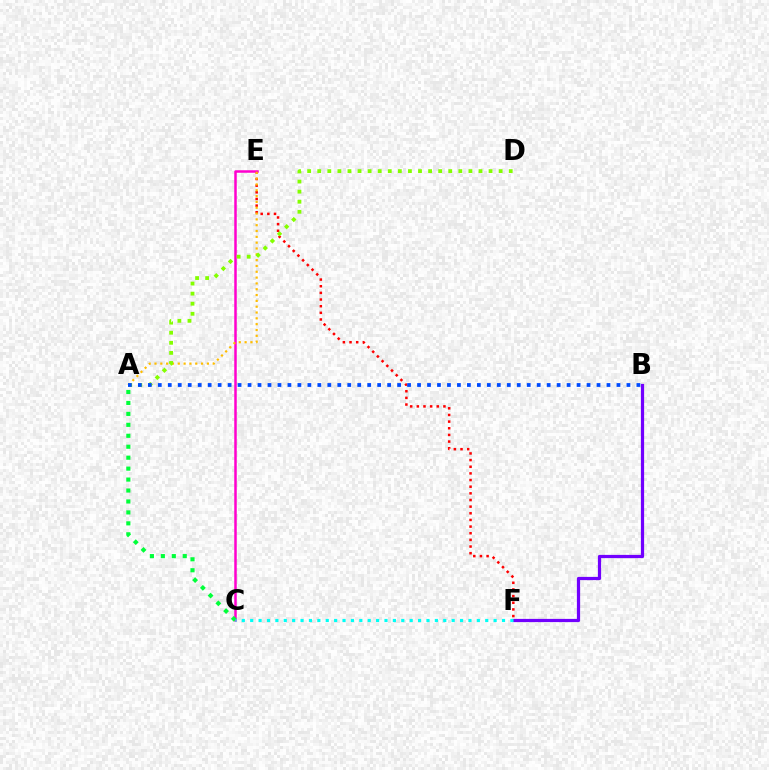{('E', 'F'): [{'color': '#ff0000', 'line_style': 'dotted', 'thickness': 1.81}], ('C', 'E'): [{'color': '#ff00cf', 'line_style': 'solid', 'thickness': 1.8}], ('B', 'F'): [{'color': '#7200ff', 'line_style': 'solid', 'thickness': 2.32}], ('A', 'E'): [{'color': '#ffbd00', 'line_style': 'dotted', 'thickness': 1.58}], ('A', 'D'): [{'color': '#84ff00', 'line_style': 'dotted', 'thickness': 2.74}], ('A', 'C'): [{'color': '#00ff39', 'line_style': 'dotted', 'thickness': 2.97}], ('A', 'B'): [{'color': '#004bff', 'line_style': 'dotted', 'thickness': 2.71}], ('C', 'F'): [{'color': '#00fff6', 'line_style': 'dotted', 'thickness': 2.28}]}